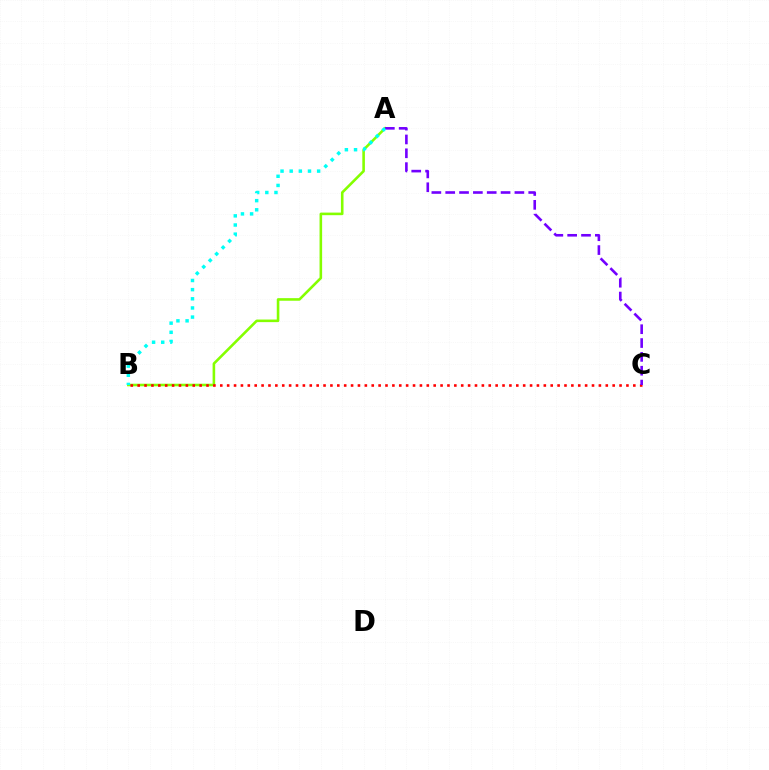{('A', 'B'): [{'color': '#84ff00', 'line_style': 'solid', 'thickness': 1.87}, {'color': '#00fff6', 'line_style': 'dotted', 'thickness': 2.49}], ('B', 'C'): [{'color': '#ff0000', 'line_style': 'dotted', 'thickness': 1.87}], ('A', 'C'): [{'color': '#7200ff', 'line_style': 'dashed', 'thickness': 1.88}]}